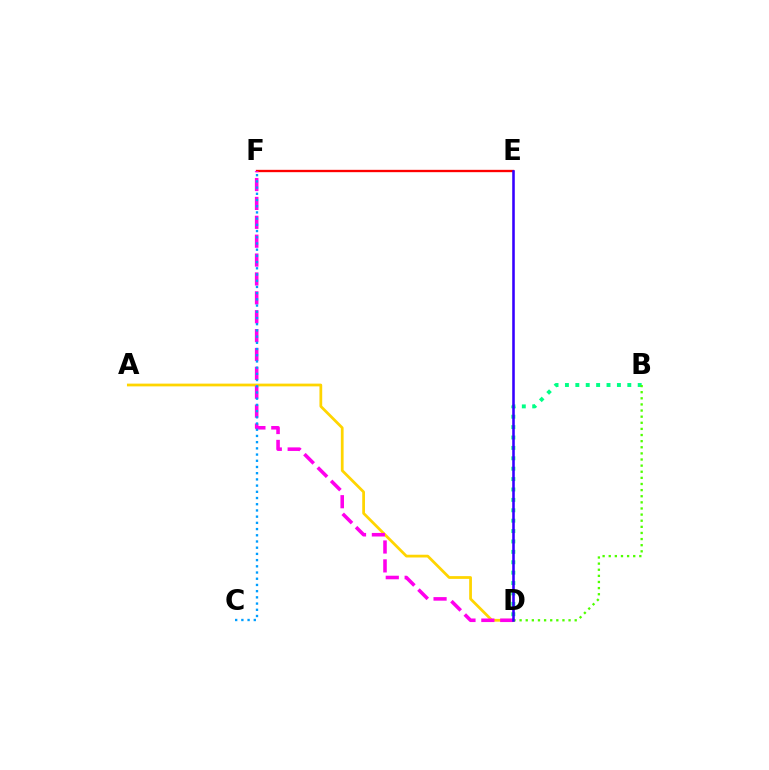{('B', 'D'): [{'color': '#00ff86', 'line_style': 'dotted', 'thickness': 2.82}, {'color': '#4fff00', 'line_style': 'dotted', 'thickness': 1.66}], ('A', 'D'): [{'color': '#ffd500', 'line_style': 'solid', 'thickness': 1.98}], ('E', 'F'): [{'color': '#ff0000', 'line_style': 'solid', 'thickness': 1.68}], ('D', 'F'): [{'color': '#ff00ed', 'line_style': 'dashed', 'thickness': 2.57}], ('C', 'F'): [{'color': '#009eff', 'line_style': 'dotted', 'thickness': 1.69}], ('D', 'E'): [{'color': '#3700ff', 'line_style': 'solid', 'thickness': 1.85}]}